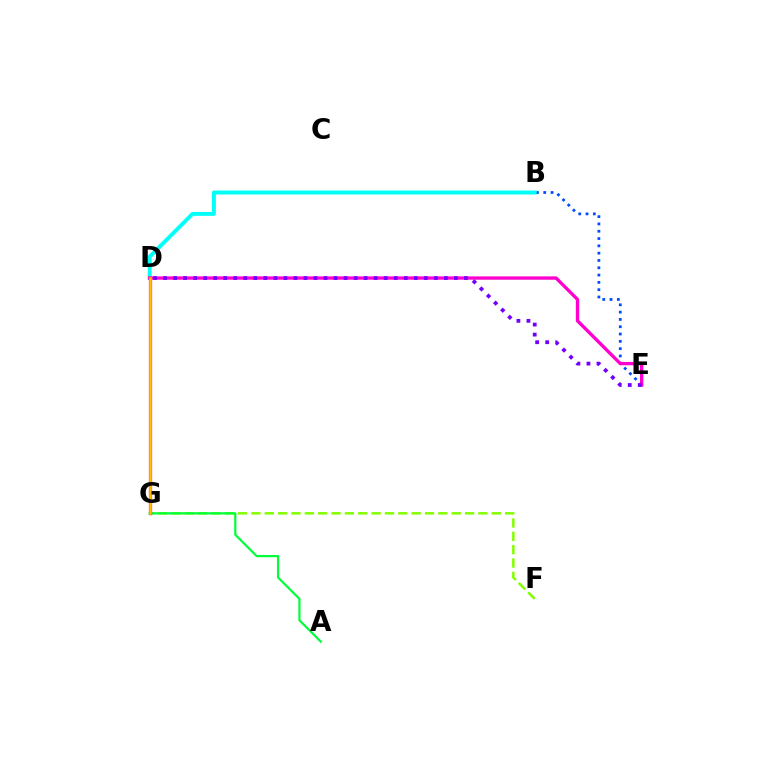{('F', 'G'): [{'color': '#84ff00', 'line_style': 'dashed', 'thickness': 1.81}], ('B', 'E'): [{'color': '#004bff', 'line_style': 'dotted', 'thickness': 1.98}], ('A', 'G'): [{'color': '#00ff39', 'line_style': 'solid', 'thickness': 1.59}], ('B', 'D'): [{'color': '#00fff6', 'line_style': 'solid', 'thickness': 2.83}], ('D', 'E'): [{'color': '#ff00cf', 'line_style': 'solid', 'thickness': 2.4}, {'color': '#7200ff', 'line_style': 'dotted', 'thickness': 2.73}], ('D', 'G'): [{'color': '#ff0000', 'line_style': 'solid', 'thickness': 2.31}, {'color': '#ffbd00', 'line_style': 'solid', 'thickness': 1.94}]}